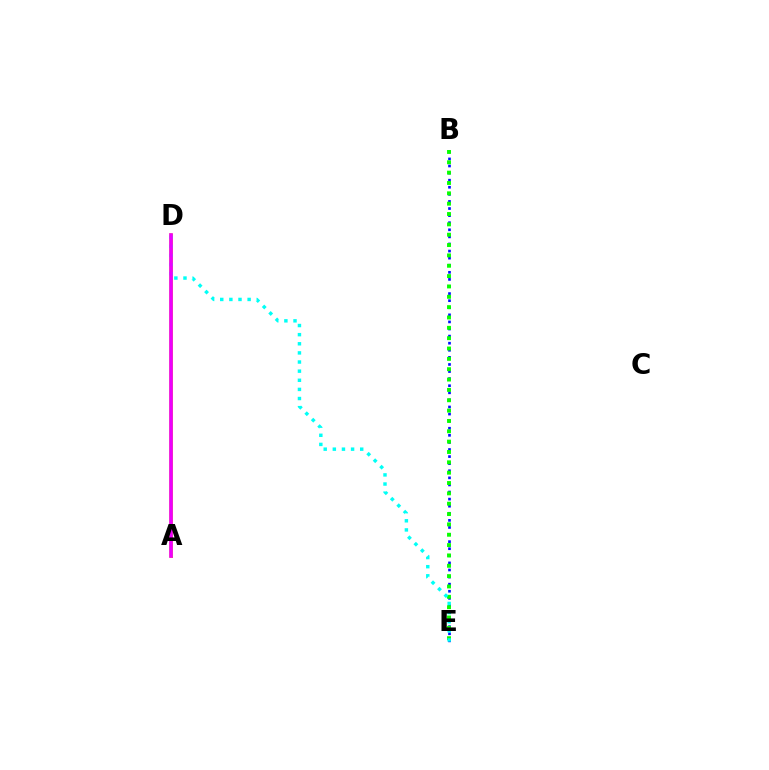{('B', 'E'): [{'color': '#0010ff', 'line_style': 'dotted', 'thickness': 1.93}, {'color': '#08ff00', 'line_style': 'dotted', 'thickness': 2.81}], ('A', 'D'): [{'color': '#ff0000', 'line_style': 'solid', 'thickness': 2.12}, {'color': '#fcf500', 'line_style': 'solid', 'thickness': 2.53}, {'color': '#ee00ff', 'line_style': 'solid', 'thickness': 2.63}], ('D', 'E'): [{'color': '#00fff6', 'line_style': 'dotted', 'thickness': 2.48}]}